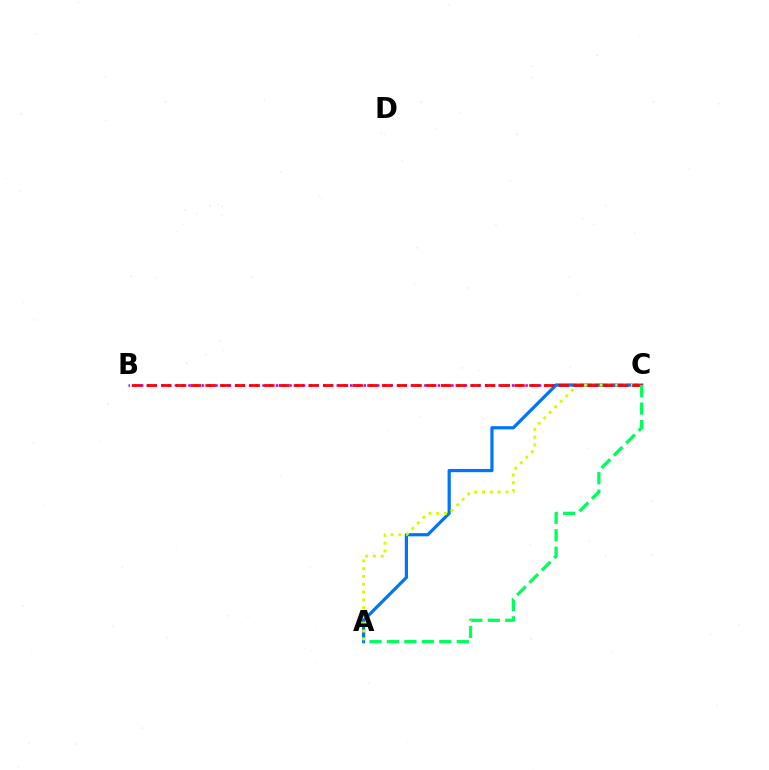{('B', 'C'): [{'color': '#b900ff', 'line_style': 'dotted', 'thickness': 1.83}, {'color': '#ff0000', 'line_style': 'dashed', 'thickness': 2.0}], ('A', 'C'): [{'color': '#0074ff', 'line_style': 'solid', 'thickness': 2.31}, {'color': '#d1ff00', 'line_style': 'dotted', 'thickness': 2.12}, {'color': '#00ff5c', 'line_style': 'dashed', 'thickness': 2.37}]}